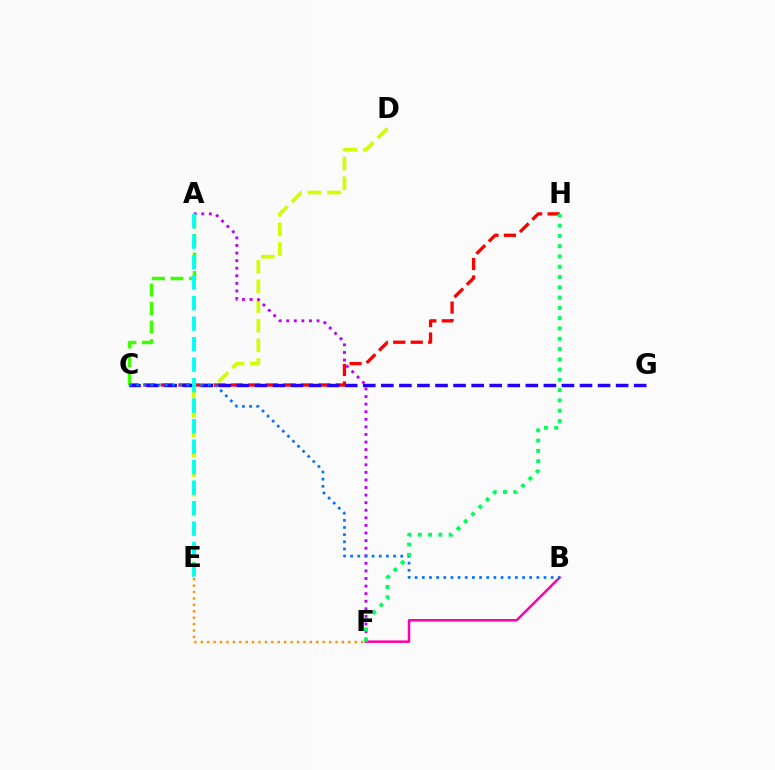{('B', 'F'): [{'color': '#ff00ac', 'line_style': 'solid', 'thickness': 1.8}], ('C', 'H'): [{'color': '#ff0000', 'line_style': 'dashed', 'thickness': 2.38}], ('D', 'E'): [{'color': '#d1ff00', 'line_style': 'dashed', 'thickness': 2.67}], ('C', 'G'): [{'color': '#2500ff', 'line_style': 'dashed', 'thickness': 2.45}], ('A', 'C'): [{'color': '#3dff00', 'line_style': 'dashed', 'thickness': 2.51}], ('E', 'F'): [{'color': '#ff9400', 'line_style': 'dotted', 'thickness': 1.74}], ('A', 'F'): [{'color': '#b900ff', 'line_style': 'dotted', 'thickness': 2.06}], ('B', 'C'): [{'color': '#0074ff', 'line_style': 'dotted', 'thickness': 1.95}], ('F', 'H'): [{'color': '#00ff5c', 'line_style': 'dotted', 'thickness': 2.79}], ('A', 'E'): [{'color': '#00fff6', 'line_style': 'dashed', 'thickness': 2.78}]}